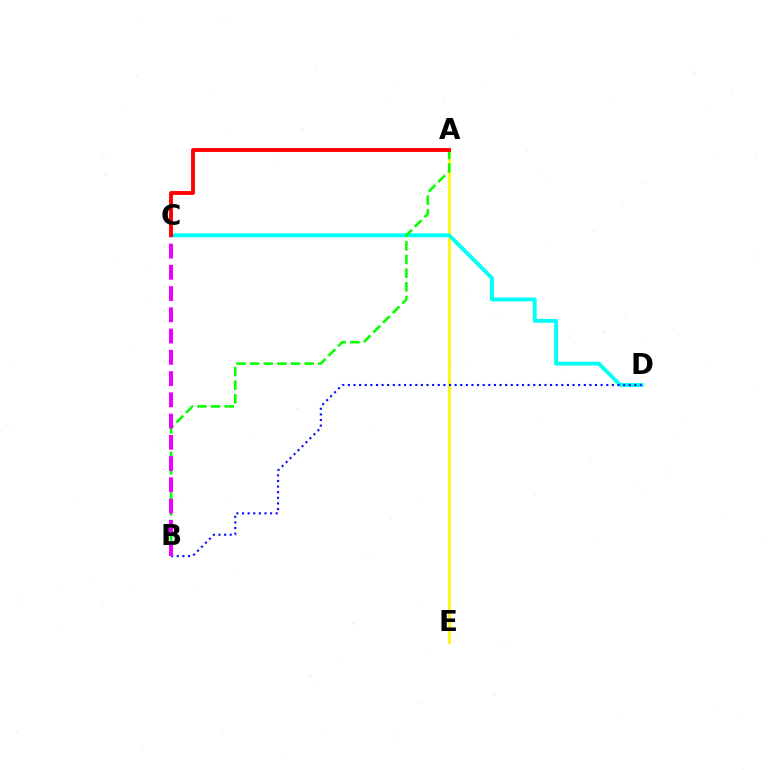{('A', 'E'): [{'color': '#fcf500', 'line_style': 'solid', 'thickness': 1.88}], ('C', 'D'): [{'color': '#00fff6', 'line_style': 'solid', 'thickness': 2.76}], ('B', 'D'): [{'color': '#0010ff', 'line_style': 'dotted', 'thickness': 1.53}], ('A', 'B'): [{'color': '#08ff00', 'line_style': 'dashed', 'thickness': 1.85}], ('B', 'C'): [{'color': '#ee00ff', 'line_style': 'dashed', 'thickness': 2.89}], ('A', 'C'): [{'color': '#ff0000', 'line_style': 'solid', 'thickness': 2.79}]}